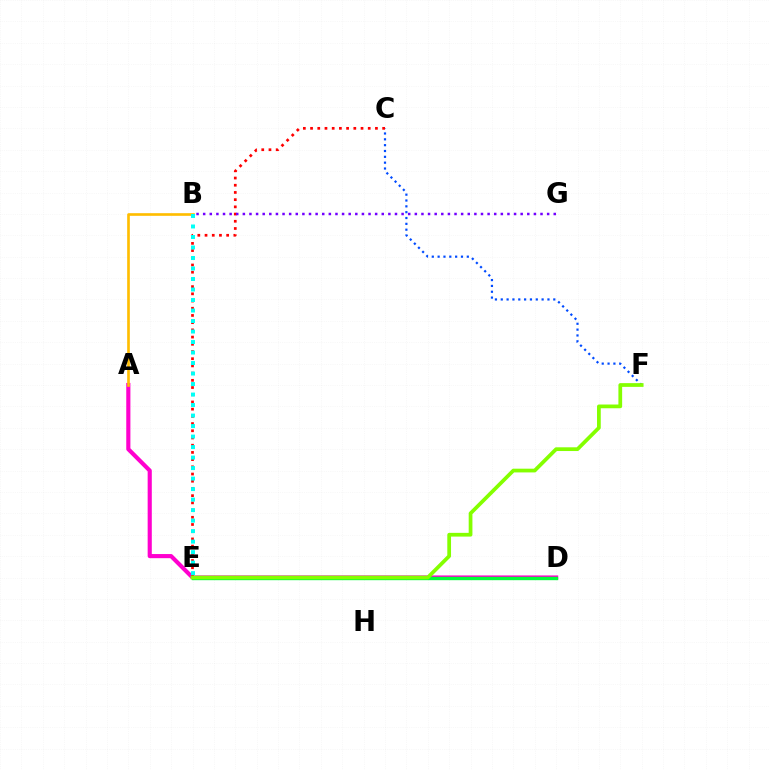{('C', 'F'): [{'color': '#004bff', 'line_style': 'dotted', 'thickness': 1.59}], ('A', 'D'): [{'color': '#ff00cf', 'line_style': 'solid', 'thickness': 2.98}], ('C', 'E'): [{'color': '#ff0000', 'line_style': 'dotted', 'thickness': 1.96}], ('A', 'B'): [{'color': '#ffbd00', 'line_style': 'solid', 'thickness': 1.91}], ('D', 'E'): [{'color': '#00ff39', 'line_style': 'solid', 'thickness': 2.42}], ('E', 'F'): [{'color': '#84ff00', 'line_style': 'solid', 'thickness': 2.69}], ('B', 'G'): [{'color': '#7200ff', 'line_style': 'dotted', 'thickness': 1.8}], ('B', 'E'): [{'color': '#00fff6', 'line_style': 'dotted', 'thickness': 2.85}]}